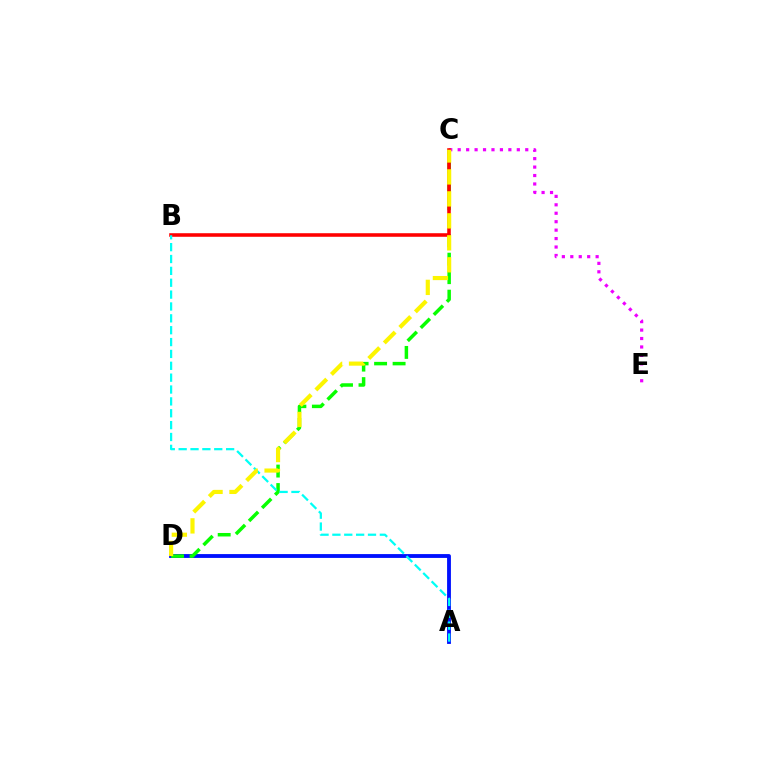{('A', 'D'): [{'color': '#0010ff', 'line_style': 'solid', 'thickness': 2.76}], ('C', 'E'): [{'color': '#ee00ff', 'line_style': 'dotted', 'thickness': 2.29}], ('C', 'D'): [{'color': '#08ff00', 'line_style': 'dashed', 'thickness': 2.51}, {'color': '#fcf500', 'line_style': 'dashed', 'thickness': 2.99}], ('B', 'C'): [{'color': '#ff0000', 'line_style': 'solid', 'thickness': 2.56}], ('A', 'B'): [{'color': '#00fff6', 'line_style': 'dashed', 'thickness': 1.61}]}